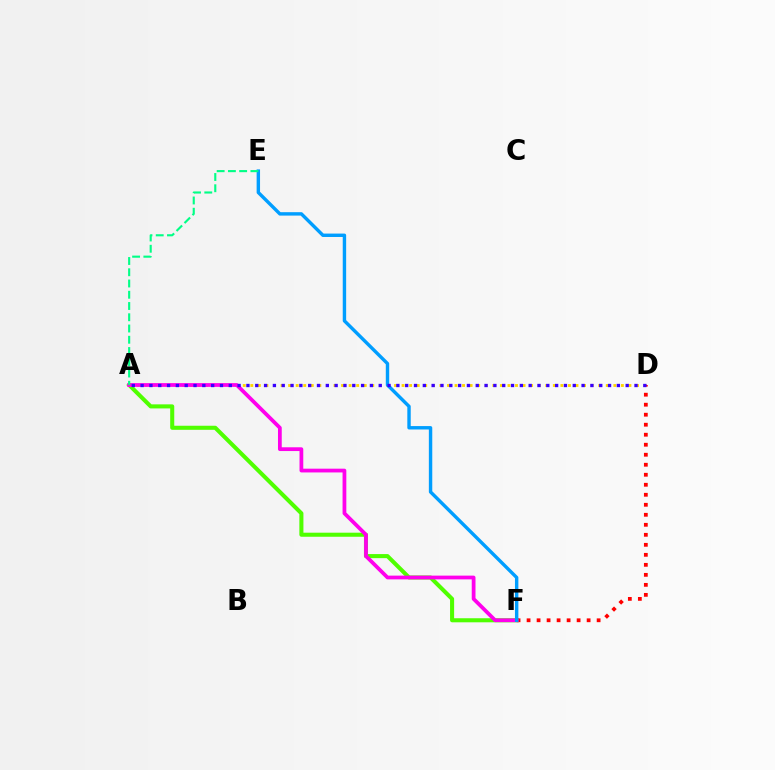{('A', 'F'): [{'color': '#4fff00', 'line_style': 'solid', 'thickness': 2.93}, {'color': '#ff00ed', 'line_style': 'solid', 'thickness': 2.71}], ('A', 'D'): [{'color': '#ffd500', 'line_style': 'dotted', 'thickness': 2.05}, {'color': '#3700ff', 'line_style': 'dotted', 'thickness': 2.4}], ('D', 'F'): [{'color': '#ff0000', 'line_style': 'dotted', 'thickness': 2.72}], ('E', 'F'): [{'color': '#009eff', 'line_style': 'solid', 'thickness': 2.45}], ('A', 'E'): [{'color': '#00ff86', 'line_style': 'dashed', 'thickness': 1.53}]}